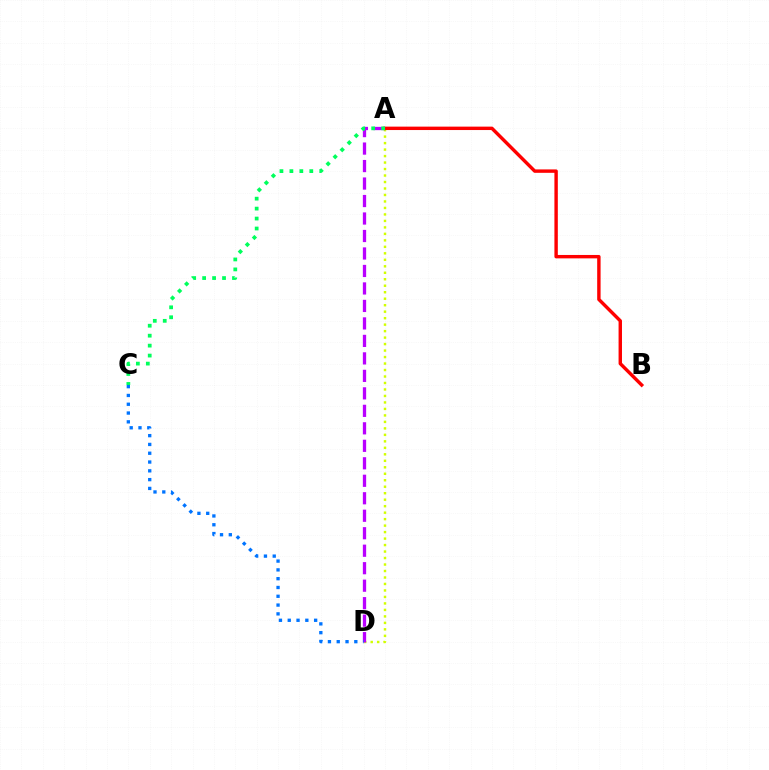{('A', 'D'): [{'color': '#d1ff00', 'line_style': 'dotted', 'thickness': 1.76}, {'color': '#b900ff', 'line_style': 'dashed', 'thickness': 2.38}], ('C', 'D'): [{'color': '#0074ff', 'line_style': 'dotted', 'thickness': 2.39}], ('A', 'B'): [{'color': '#ff0000', 'line_style': 'solid', 'thickness': 2.46}], ('A', 'C'): [{'color': '#00ff5c', 'line_style': 'dotted', 'thickness': 2.7}]}